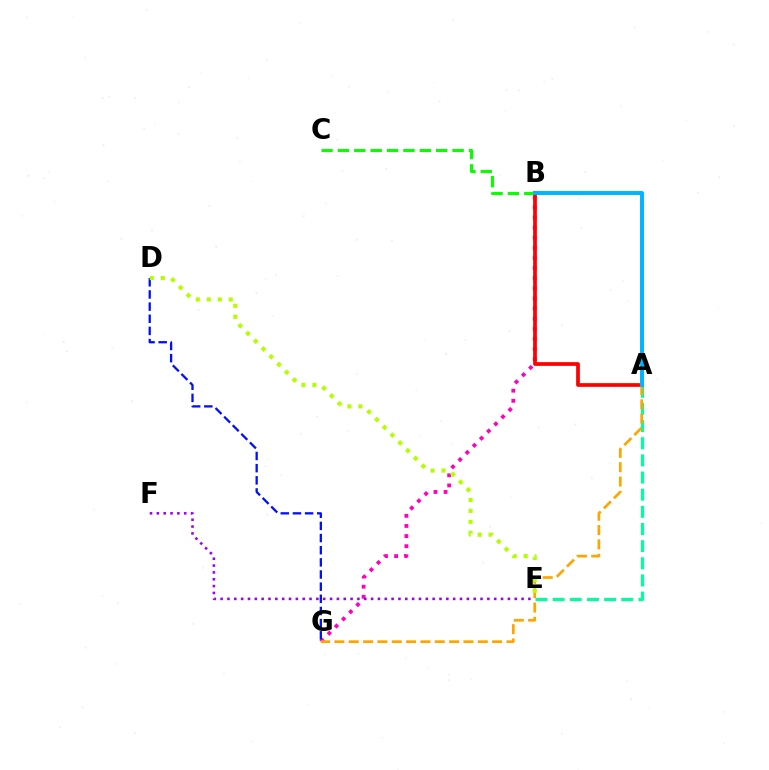{('A', 'E'): [{'color': '#00ff9d', 'line_style': 'dashed', 'thickness': 2.33}], ('B', 'G'): [{'color': '#ff00bd', 'line_style': 'dotted', 'thickness': 2.75}], ('A', 'B'): [{'color': '#ff0000', 'line_style': 'solid', 'thickness': 2.67}, {'color': '#00b5ff', 'line_style': 'solid', 'thickness': 2.84}], ('A', 'G'): [{'color': '#ffa500', 'line_style': 'dashed', 'thickness': 1.95}], ('B', 'C'): [{'color': '#08ff00', 'line_style': 'dashed', 'thickness': 2.23}], ('D', 'G'): [{'color': '#0010ff', 'line_style': 'dashed', 'thickness': 1.65}], ('D', 'E'): [{'color': '#b3ff00', 'line_style': 'dotted', 'thickness': 2.98}], ('E', 'F'): [{'color': '#9b00ff', 'line_style': 'dotted', 'thickness': 1.86}]}